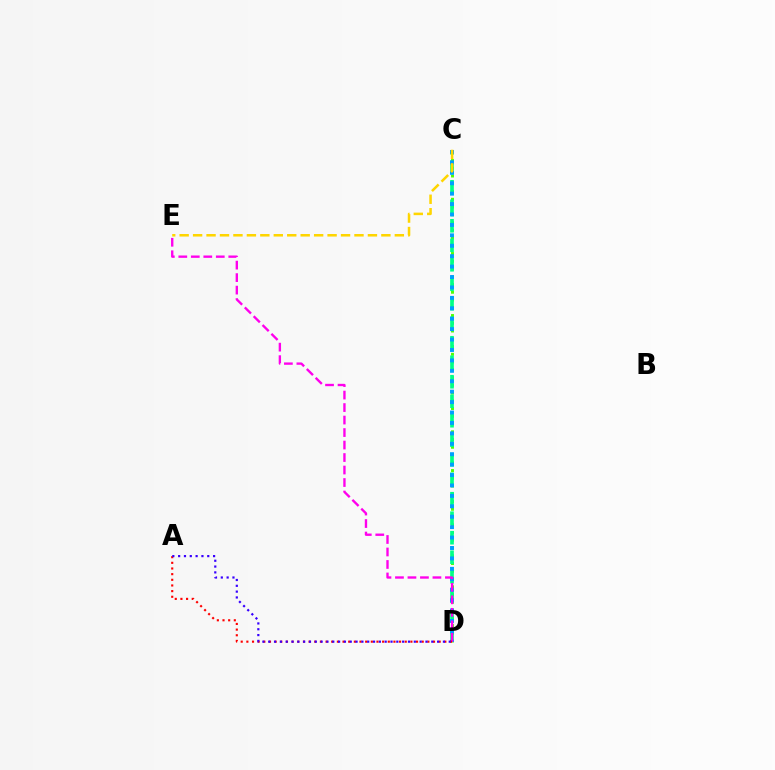{('C', 'D'): [{'color': '#4fff00', 'line_style': 'dotted', 'thickness': 2.11}, {'color': '#00ff86', 'line_style': 'dashed', 'thickness': 2.65}, {'color': '#009eff', 'line_style': 'dotted', 'thickness': 2.83}], ('D', 'E'): [{'color': '#ff00ed', 'line_style': 'dashed', 'thickness': 1.7}], ('C', 'E'): [{'color': '#ffd500', 'line_style': 'dashed', 'thickness': 1.83}], ('A', 'D'): [{'color': '#ff0000', 'line_style': 'dotted', 'thickness': 1.54}, {'color': '#3700ff', 'line_style': 'dotted', 'thickness': 1.58}]}